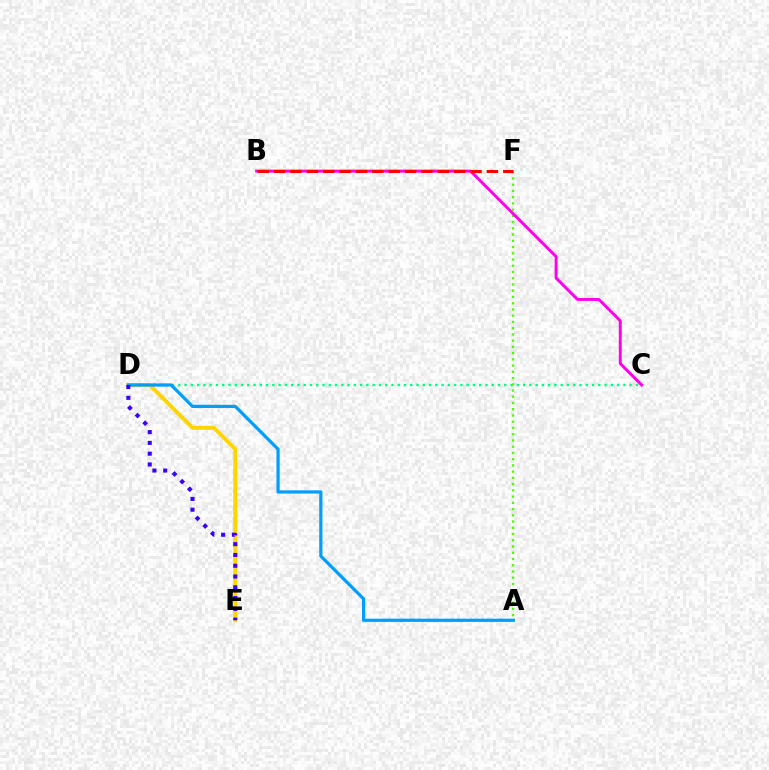{('C', 'D'): [{'color': '#00ff86', 'line_style': 'dotted', 'thickness': 1.7}], ('D', 'E'): [{'color': '#ffd500', 'line_style': 'solid', 'thickness': 2.83}, {'color': '#3700ff', 'line_style': 'dotted', 'thickness': 2.93}], ('A', 'D'): [{'color': '#009eff', 'line_style': 'solid', 'thickness': 2.31}], ('A', 'F'): [{'color': '#4fff00', 'line_style': 'dotted', 'thickness': 1.7}], ('B', 'C'): [{'color': '#ff00ed', 'line_style': 'solid', 'thickness': 2.12}], ('B', 'F'): [{'color': '#ff0000', 'line_style': 'dashed', 'thickness': 2.22}]}